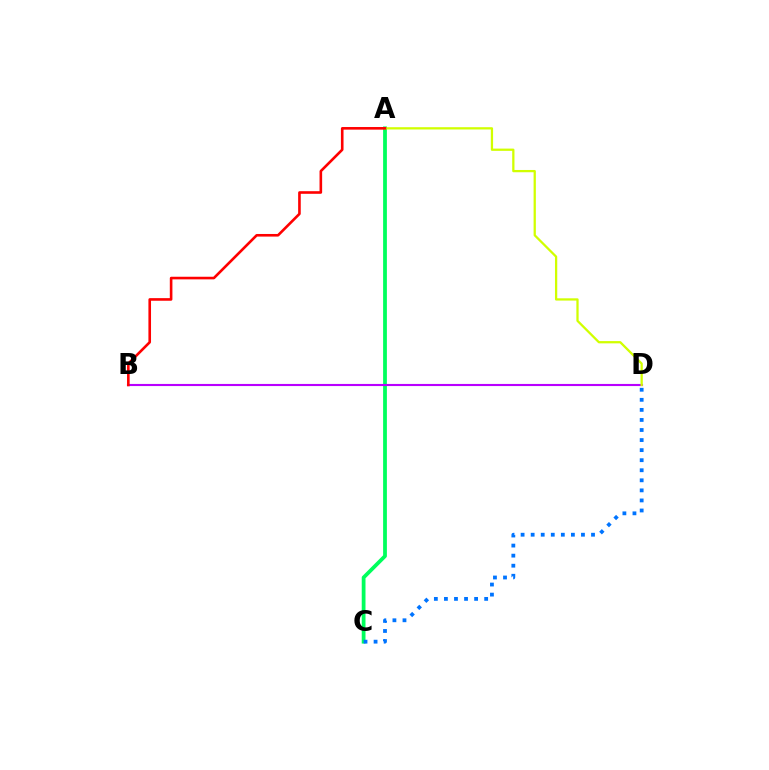{('A', 'C'): [{'color': '#00ff5c', 'line_style': 'solid', 'thickness': 2.71}], ('B', 'D'): [{'color': '#b900ff', 'line_style': 'solid', 'thickness': 1.52}], ('A', 'D'): [{'color': '#d1ff00', 'line_style': 'solid', 'thickness': 1.63}], ('C', 'D'): [{'color': '#0074ff', 'line_style': 'dotted', 'thickness': 2.73}], ('A', 'B'): [{'color': '#ff0000', 'line_style': 'solid', 'thickness': 1.88}]}